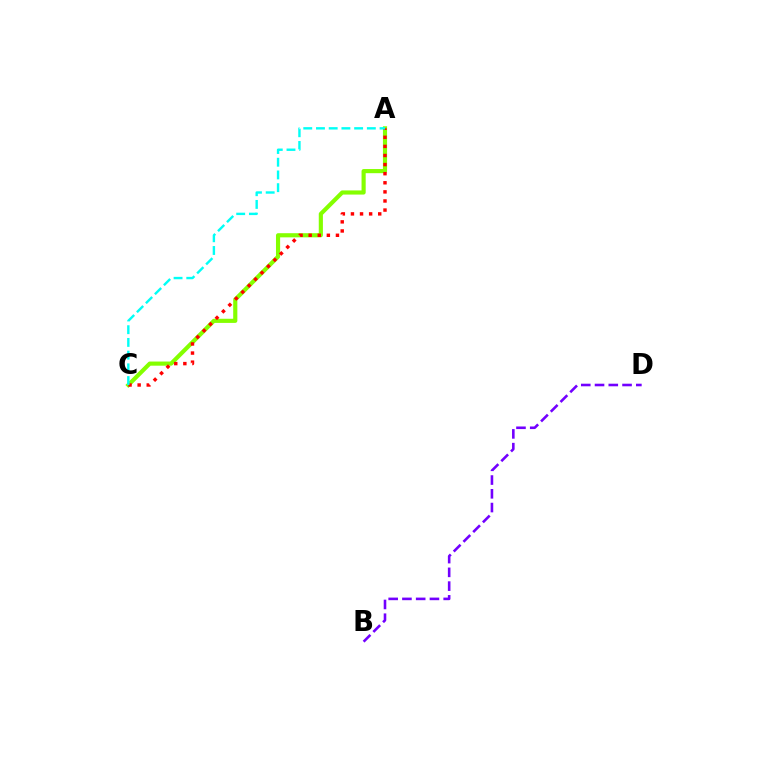{('A', 'C'): [{'color': '#84ff00', 'line_style': 'solid', 'thickness': 2.99}, {'color': '#ff0000', 'line_style': 'dotted', 'thickness': 2.47}, {'color': '#00fff6', 'line_style': 'dashed', 'thickness': 1.73}], ('B', 'D'): [{'color': '#7200ff', 'line_style': 'dashed', 'thickness': 1.87}]}